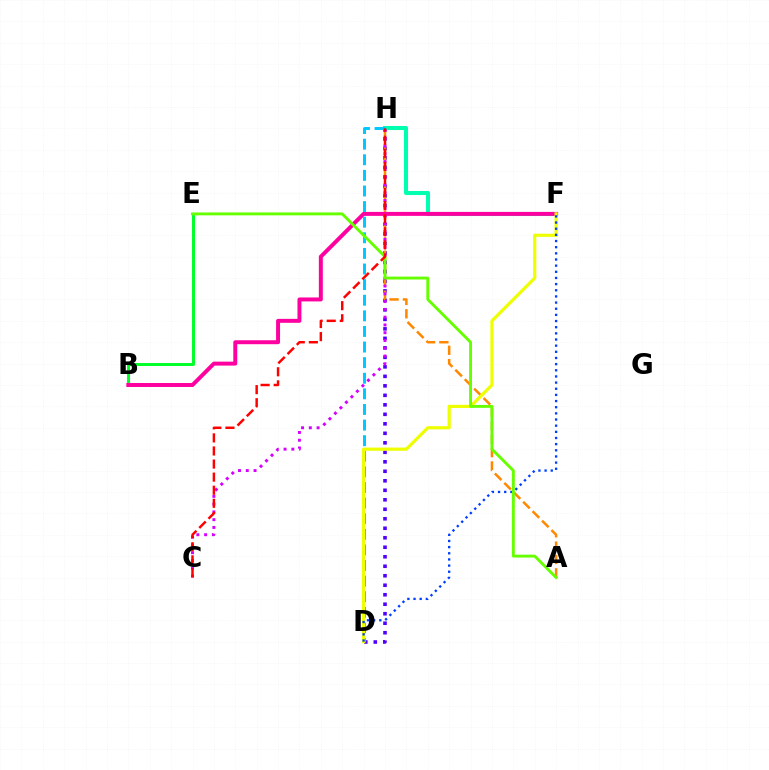{('D', 'H'): [{'color': '#4f00ff', 'line_style': 'dotted', 'thickness': 2.58}, {'color': '#00c7ff', 'line_style': 'dashed', 'thickness': 2.12}], ('B', 'E'): [{'color': '#00ff27', 'line_style': 'solid', 'thickness': 2.12}], ('F', 'H'): [{'color': '#00ffaf', 'line_style': 'solid', 'thickness': 2.93}], ('A', 'H'): [{'color': '#ff8800', 'line_style': 'dashed', 'thickness': 1.81}], ('B', 'F'): [{'color': '#ff00a0', 'line_style': 'solid', 'thickness': 2.85}], ('C', 'H'): [{'color': '#d600ff', 'line_style': 'dotted', 'thickness': 2.11}, {'color': '#ff0000', 'line_style': 'dashed', 'thickness': 1.78}], ('D', 'F'): [{'color': '#eeff00', 'line_style': 'solid', 'thickness': 2.29}, {'color': '#003fff', 'line_style': 'dotted', 'thickness': 1.67}], ('A', 'E'): [{'color': '#66ff00', 'line_style': 'solid', 'thickness': 2.08}]}